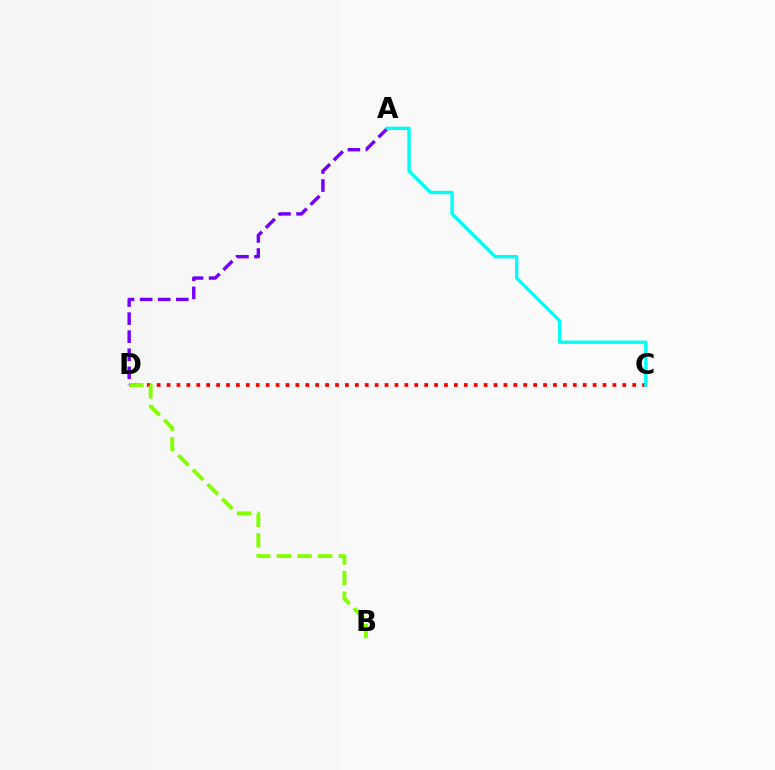{('C', 'D'): [{'color': '#ff0000', 'line_style': 'dotted', 'thickness': 2.69}], ('A', 'D'): [{'color': '#7200ff', 'line_style': 'dashed', 'thickness': 2.45}], ('B', 'D'): [{'color': '#84ff00', 'line_style': 'dashed', 'thickness': 2.8}], ('A', 'C'): [{'color': '#00fff6', 'line_style': 'solid', 'thickness': 2.44}]}